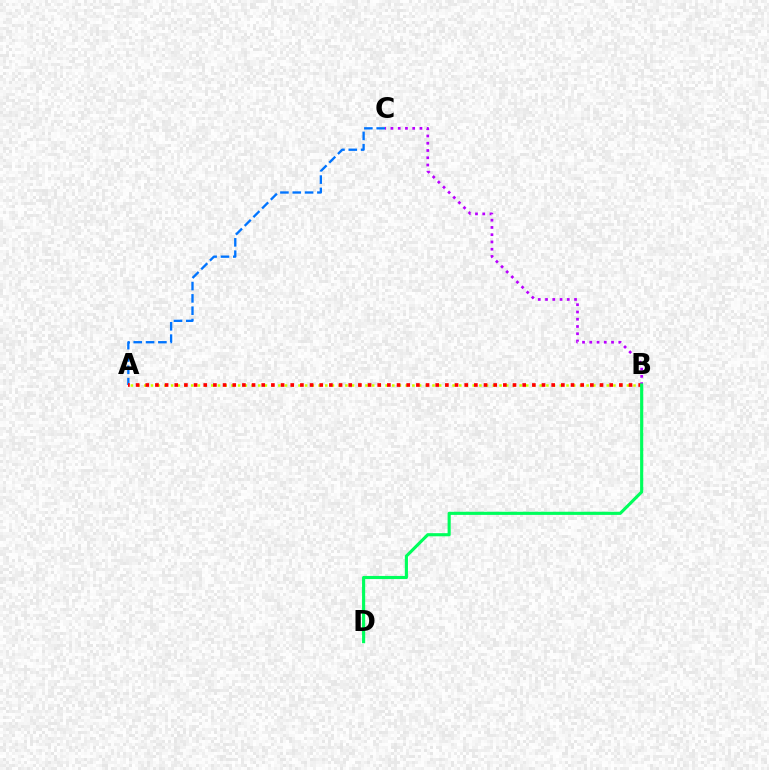{('A', 'B'): [{'color': '#d1ff00', 'line_style': 'dotted', 'thickness': 1.82}, {'color': '#ff0000', 'line_style': 'dotted', 'thickness': 2.63}], ('A', 'C'): [{'color': '#0074ff', 'line_style': 'dashed', 'thickness': 1.67}], ('B', 'C'): [{'color': '#b900ff', 'line_style': 'dotted', 'thickness': 1.97}], ('B', 'D'): [{'color': '#00ff5c', 'line_style': 'solid', 'thickness': 2.25}]}